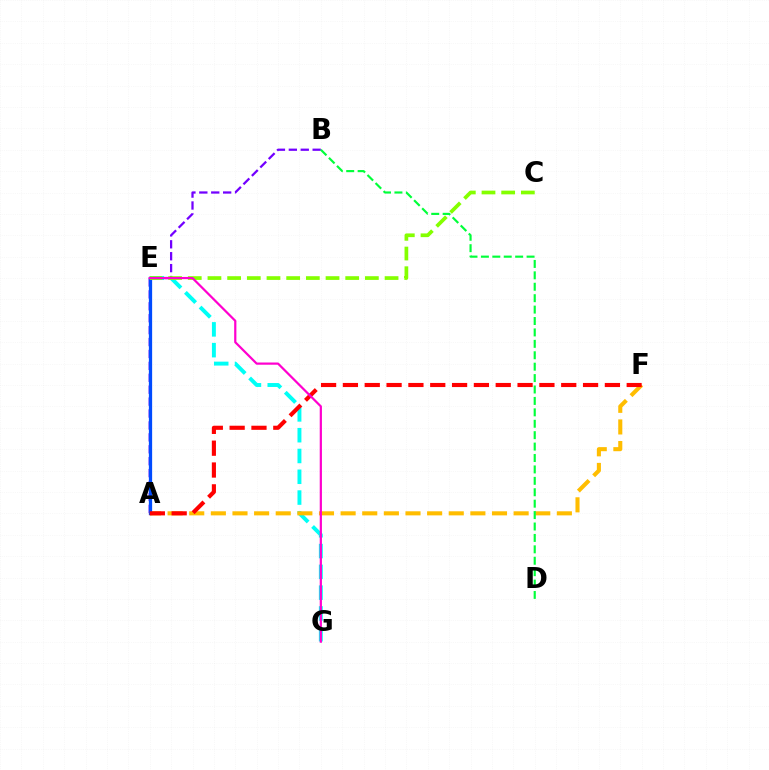{('E', 'G'): [{'color': '#00fff6', 'line_style': 'dashed', 'thickness': 2.82}, {'color': '#ff00cf', 'line_style': 'solid', 'thickness': 1.6}], ('A', 'B'): [{'color': '#7200ff', 'line_style': 'dashed', 'thickness': 1.62}], ('A', 'F'): [{'color': '#ffbd00', 'line_style': 'dashed', 'thickness': 2.94}, {'color': '#ff0000', 'line_style': 'dashed', 'thickness': 2.97}], ('A', 'E'): [{'color': '#004bff', 'line_style': 'solid', 'thickness': 2.35}], ('C', 'E'): [{'color': '#84ff00', 'line_style': 'dashed', 'thickness': 2.67}], ('B', 'D'): [{'color': '#00ff39', 'line_style': 'dashed', 'thickness': 1.55}]}